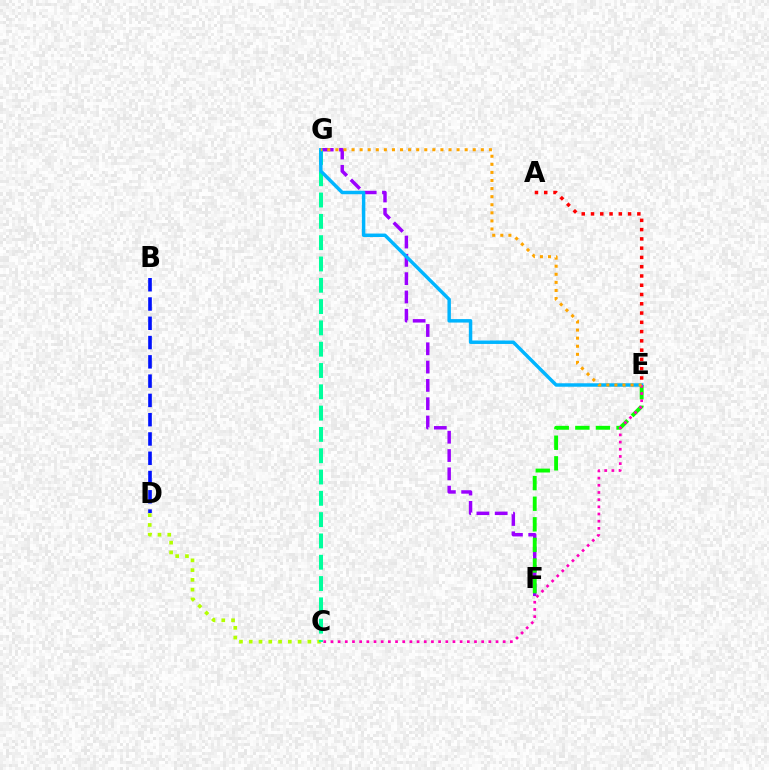{('F', 'G'): [{'color': '#9b00ff', 'line_style': 'dashed', 'thickness': 2.49}], ('E', 'F'): [{'color': '#08ff00', 'line_style': 'dashed', 'thickness': 2.8}], ('B', 'D'): [{'color': '#0010ff', 'line_style': 'dashed', 'thickness': 2.62}], ('C', 'D'): [{'color': '#b3ff00', 'line_style': 'dotted', 'thickness': 2.65}], ('A', 'E'): [{'color': '#ff0000', 'line_style': 'dotted', 'thickness': 2.52}], ('C', 'G'): [{'color': '#00ff9d', 'line_style': 'dashed', 'thickness': 2.89}], ('E', 'G'): [{'color': '#00b5ff', 'line_style': 'solid', 'thickness': 2.49}, {'color': '#ffa500', 'line_style': 'dotted', 'thickness': 2.2}], ('C', 'E'): [{'color': '#ff00bd', 'line_style': 'dotted', 'thickness': 1.95}]}